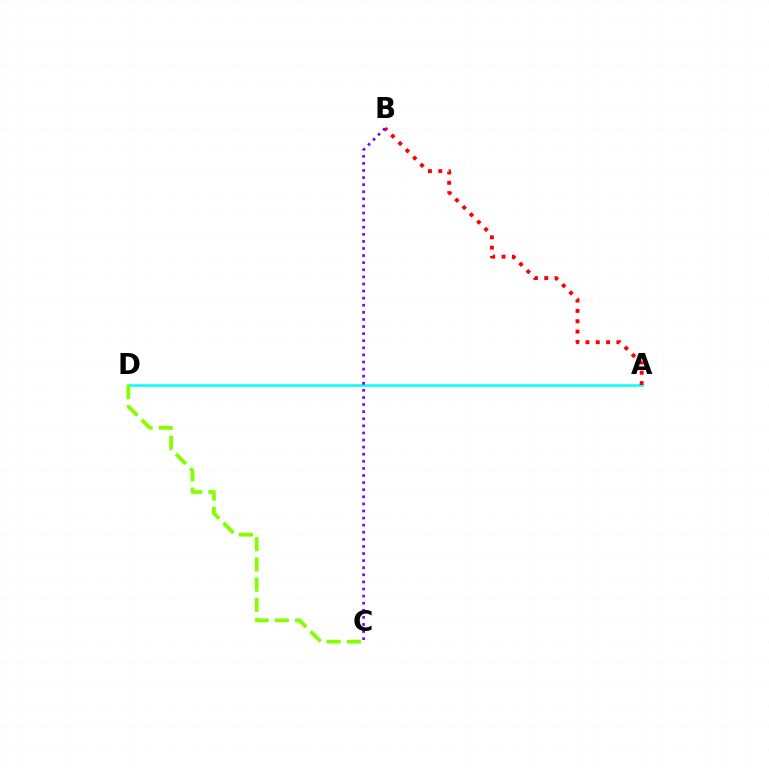{('A', 'D'): [{'color': '#00fff6', 'line_style': 'solid', 'thickness': 1.82}], ('A', 'B'): [{'color': '#ff0000', 'line_style': 'dotted', 'thickness': 2.8}], ('C', 'D'): [{'color': '#84ff00', 'line_style': 'dashed', 'thickness': 2.75}], ('B', 'C'): [{'color': '#7200ff', 'line_style': 'dotted', 'thickness': 1.93}]}